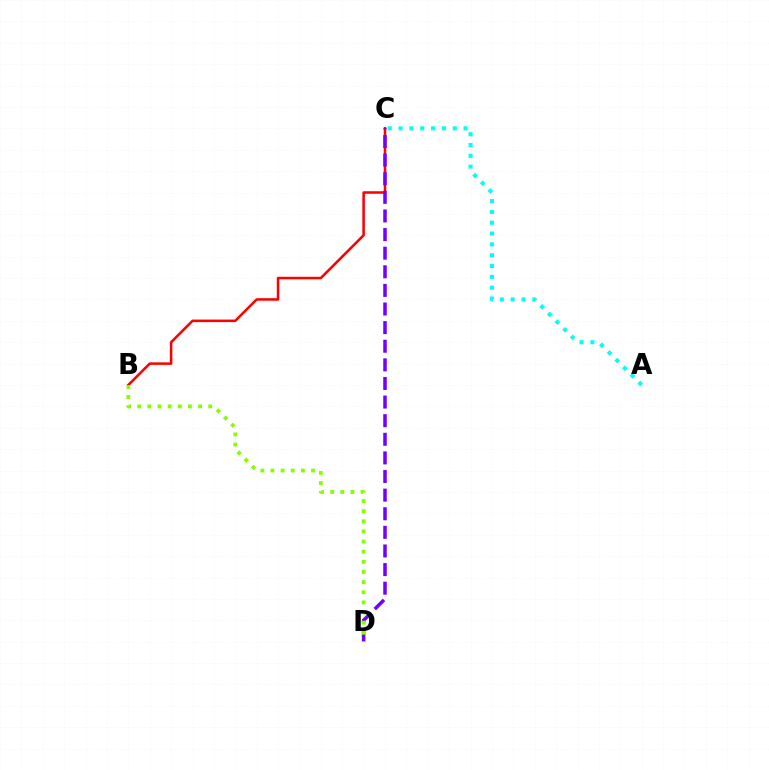{('B', 'C'): [{'color': '#ff0000', 'line_style': 'solid', 'thickness': 1.83}], ('C', 'D'): [{'color': '#7200ff', 'line_style': 'dashed', 'thickness': 2.53}], ('B', 'D'): [{'color': '#84ff00', 'line_style': 'dotted', 'thickness': 2.75}], ('A', 'C'): [{'color': '#00fff6', 'line_style': 'dotted', 'thickness': 2.94}]}